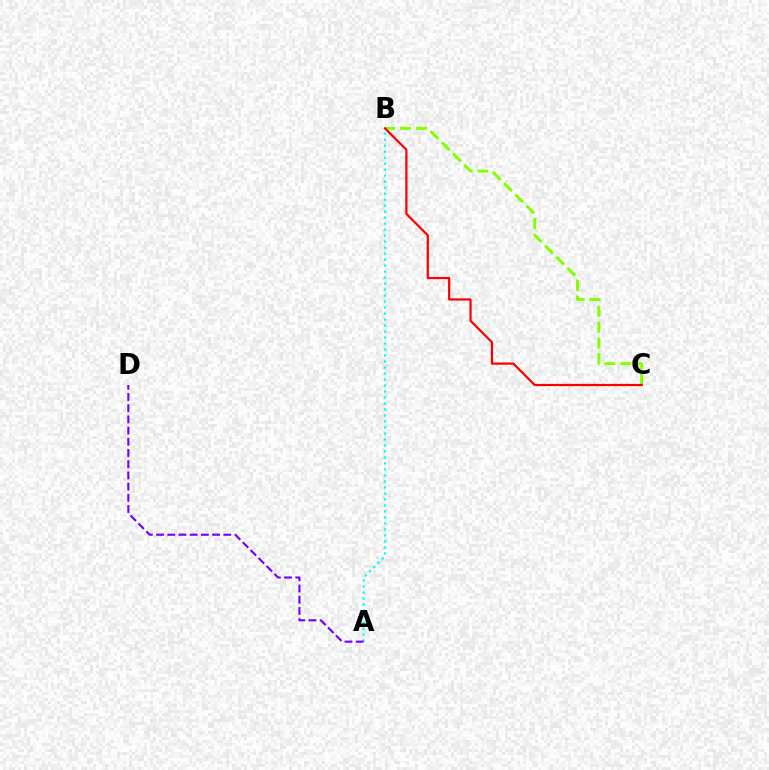{('B', 'C'): [{'color': '#84ff00', 'line_style': 'dashed', 'thickness': 2.15}, {'color': '#ff0000', 'line_style': 'solid', 'thickness': 1.59}], ('A', 'B'): [{'color': '#00fff6', 'line_style': 'dotted', 'thickness': 1.63}], ('A', 'D'): [{'color': '#7200ff', 'line_style': 'dashed', 'thickness': 1.52}]}